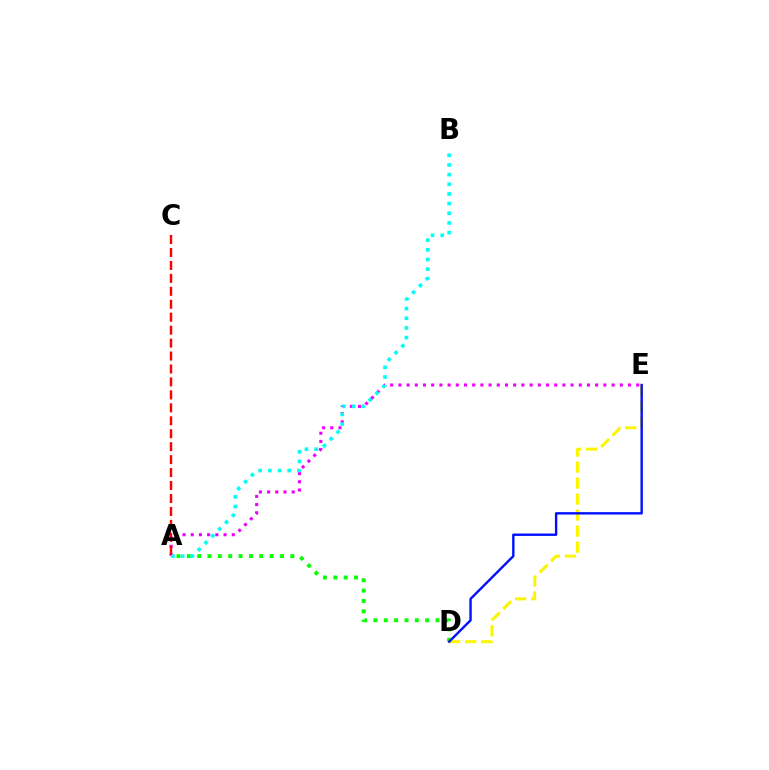{('A', 'E'): [{'color': '#ee00ff', 'line_style': 'dotted', 'thickness': 2.23}], ('A', 'D'): [{'color': '#08ff00', 'line_style': 'dotted', 'thickness': 2.81}], ('A', 'B'): [{'color': '#00fff6', 'line_style': 'dotted', 'thickness': 2.63}], ('D', 'E'): [{'color': '#fcf500', 'line_style': 'dashed', 'thickness': 2.18}, {'color': '#0010ff', 'line_style': 'solid', 'thickness': 1.72}], ('A', 'C'): [{'color': '#ff0000', 'line_style': 'dashed', 'thickness': 1.76}]}